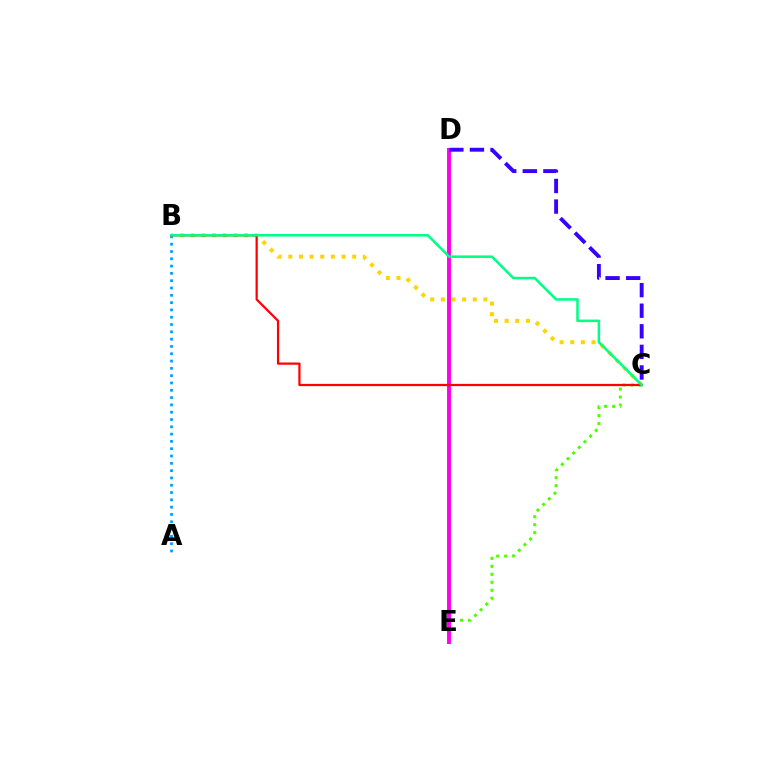{('C', 'E'): [{'color': '#4fff00', 'line_style': 'dotted', 'thickness': 2.17}], ('B', 'C'): [{'color': '#ffd500', 'line_style': 'dotted', 'thickness': 2.89}, {'color': '#ff0000', 'line_style': 'solid', 'thickness': 1.61}, {'color': '#00ff86', 'line_style': 'solid', 'thickness': 1.82}], ('D', 'E'): [{'color': '#ff00ed', 'line_style': 'solid', 'thickness': 2.82}], ('A', 'B'): [{'color': '#009eff', 'line_style': 'dotted', 'thickness': 1.98}], ('C', 'D'): [{'color': '#3700ff', 'line_style': 'dashed', 'thickness': 2.8}]}